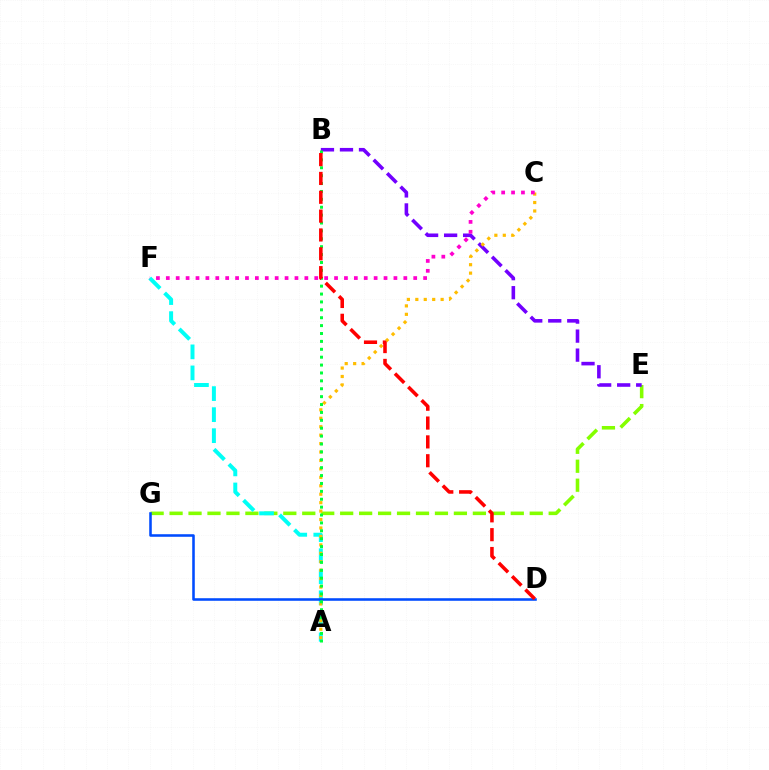{('E', 'G'): [{'color': '#84ff00', 'line_style': 'dashed', 'thickness': 2.58}], ('A', 'F'): [{'color': '#00fff6', 'line_style': 'dashed', 'thickness': 2.86}], ('B', 'E'): [{'color': '#7200ff', 'line_style': 'dashed', 'thickness': 2.58}], ('D', 'G'): [{'color': '#004bff', 'line_style': 'solid', 'thickness': 1.84}], ('A', 'C'): [{'color': '#ffbd00', 'line_style': 'dotted', 'thickness': 2.29}], ('A', 'B'): [{'color': '#00ff39', 'line_style': 'dotted', 'thickness': 2.14}], ('B', 'D'): [{'color': '#ff0000', 'line_style': 'dashed', 'thickness': 2.56}], ('C', 'F'): [{'color': '#ff00cf', 'line_style': 'dotted', 'thickness': 2.69}]}